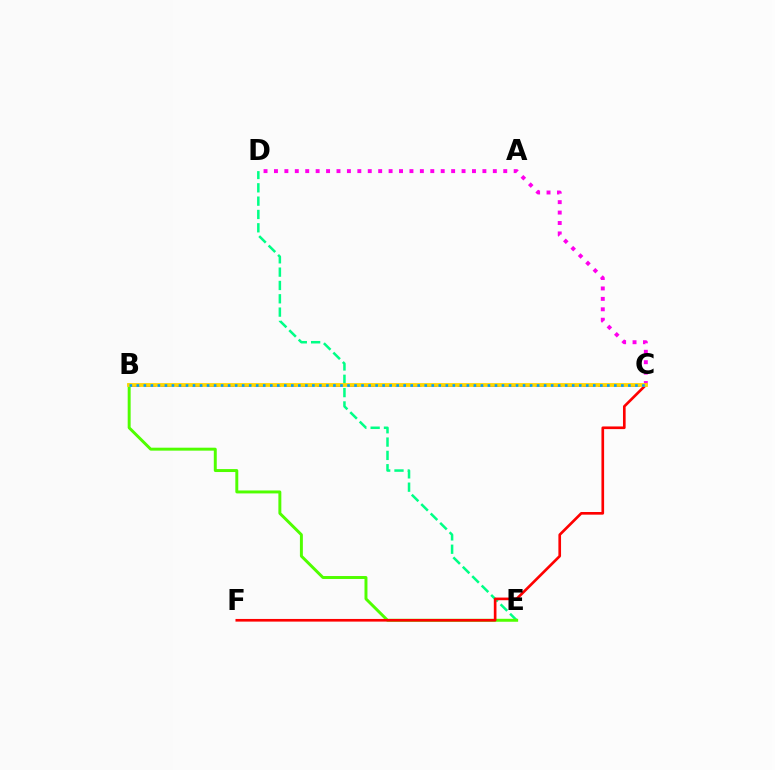{('D', 'E'): [{'color': '#00ff86', 'line_style': 'dashed', 'thickness': 1.81}], ('B', 'C'): [{'color': '#3700ff', 'line_style': 'dashed', 'thickness': 2.12}, {'color': '#ffd500', 'line_style': 'solid', 'thickness': 2.73}, {'color': '#009eff', 'line_style': 'dotted', 'thickness': 1.91}], ('B', 'E'): [{'color': '#4fff00', 'line_style': 'solid', 'thickness': 2.12}], ('C', 'D'): [{'color': '#ff00ed', 'line_style': 'dotted', 'thickness': 2.83}], ('C', 'F'): [{'color': '#ff0000', 'line_style': 'solid', 'thickness': 1.91}]}